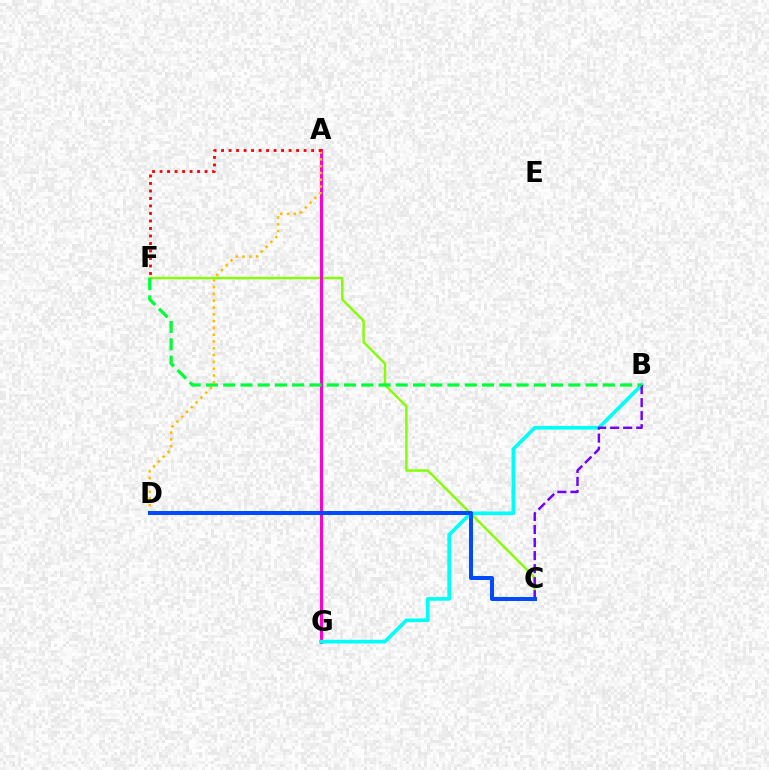{('C', 'F'): [{'color': '#84ff00', 'line_style': 'solid', 'thickness': 1.73}], ('A', 'G'): [{'color': '#ff00cf', 'line_style': 'solid', 'thickness': 2.18}], ('B', 'G'): [{'color': '#00fff6', 'line_style': 'solid', 'thickness': 2.63}], ('A', 'D'): [{'color': '#ffbd00', 'line_style': 'dotted', 'thickness': 1.85}], ('B', 'C'): [{'color': '#7200ff', 'line_style': 'dashed', 'thickness': 1.77}], ('B', 'F'): [{'color': '#00ff39', 'line_style': 'dashed', 'thickness': 2.34}], ('A', 'F'): [{'color': '#ff0000', 'line_style': 'dotted', 'thickness': 2.04}], ('C', 'D'): [{'color': '#004bff', 'line_style': 'solid', 'thickness': 2.89}]}